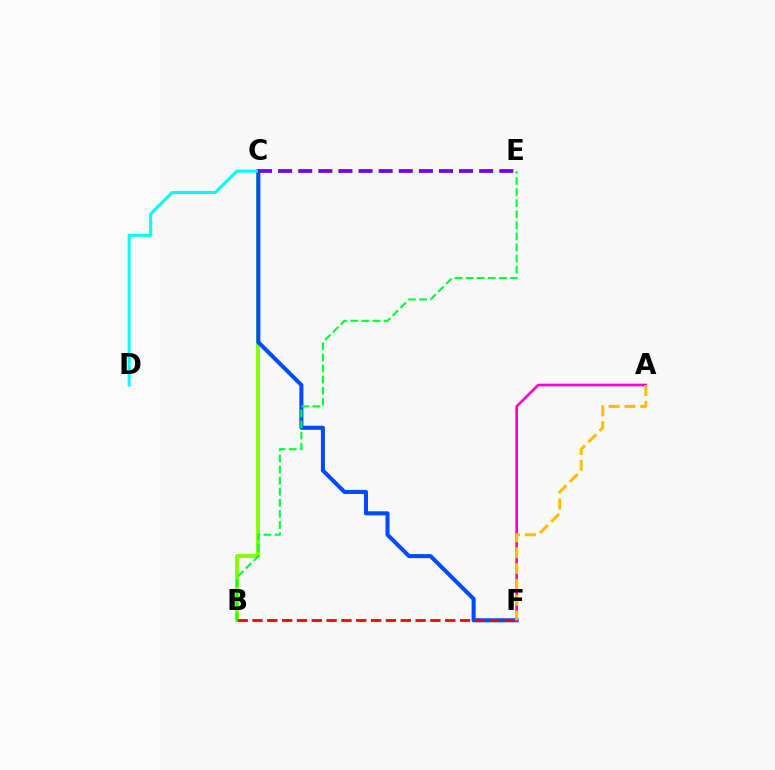{('B', 'C'): [{'color': '#84ff00', 'line_style': 'solid', 'thickness': 2.78}], ('C', 'F'): [{'color': '#004bff', 'line_style': 'solid', 'thickness': 2.92}], ('A', 'F'): [{'color': '#ff00cf', 'line_style': 'solid', 'thickness': 1.9}, {'color': '#ffbd00', 'line_style': 'dashed', 'thickness': 2.15}], ('B', 'F'): [{'color': '#ff0000', 'line_style': 'dashed', 'thickness': 2.01}], ('B', 'E'): [{'color': '#00ff39', 'line_style': 'dashed', 'thickness': 1.51}], ('C', 'D'): [{'color': '#00fff6', 'line_style': 'solid', 'thickness': 2.23}], ('C', 'E'): [{'color': '#7200ff', 'line_style': 'dashed', 'thickness': 2.73}]}